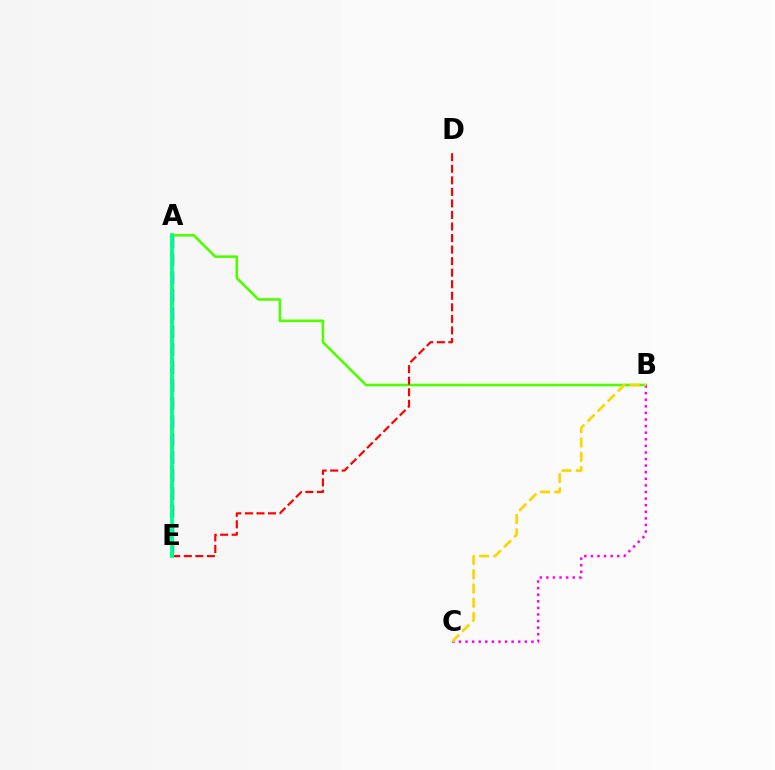{('A', 'E'): [{'color': '#3700ff', 'line_style': 'dashed', 'thickness': 2.44}, {'color': '#009eff', 'line_style': 'dotted', 'thickness': 2.63}, {'color': '#00ff86', 'line_style': 'solid', 'thickness': 2.74}], ('A', 'B'): [{'color': '#4fff00', 'line_style': 'solid', 'thickness': 1.86}], ('D', 'E'): [{'color': '#ff0000', 'line_style': 'dashed', 'thickness': 1.57}], ('B', 'C'): [{'color': '#ff00ed', 'line_style': 'dotted', 'thickness': 1.79}, {'color': '#ffd500', 'line_style': 'dashed', 'thickness': 1.94}]}